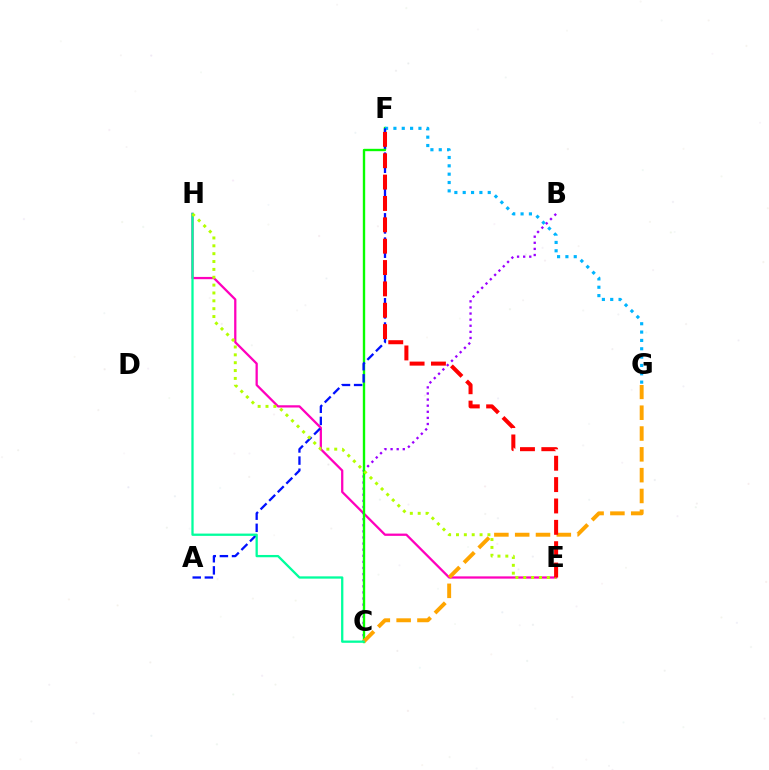{('E', 'H'): [{'color': '#ff00bd', 'line_style': 'solid', 'thickness': 1.63}, {'color': '#b3ff00', 'line_style': 'dotted', 'thickness': 2.14}], ('B', 'C'): [{'color': '#9b00ff', 'line_style': 'dotted', 'thickness': 1.66}], ('C', 'F'): [{'color': '#08ff00', 'line_style': 'solid', 'thickness': 1.7}], ('C', 'G'): [{'color': '#ffa500', 'line_style': 'dashed', 'thickness': 2.83}], ('F', 'G'): [{'color': '#00b5ff', 'line_style': 'dotted', 'thickness': 2.27}], ('A', 'F'): [{'color': '#0010ff', 'line_style': 'dashed', 'thickness': 1.65}], ('C', 'H'): [{'color': '#00ff9d', 'line_style': 'solid', 'thickness': 1.65}], ('E', 'F'): [{'color': '#ff0000', 'line_style': 'dashed', 'thickness': 2.9}]}